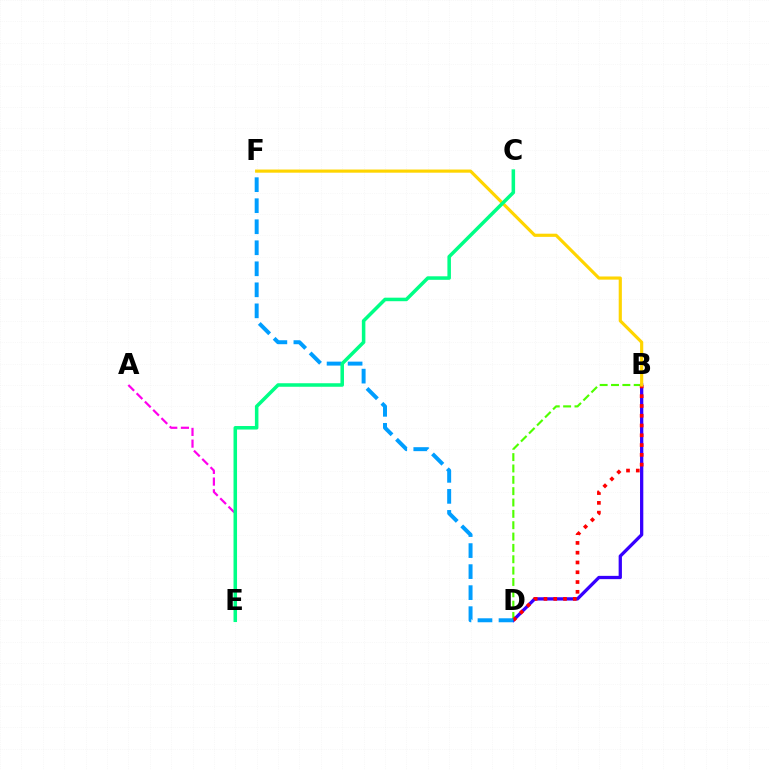{('B', 'D'): [{'color': '#3700ff', 'line_style': 'solid', 'thickness': 2.36}, {'color': '#4fff00', 'line_style': 'dashed', 'thickness': 1.54}, {'color': '#ff0000', 'line_style': 'dotted', 'thickness': 2.66}], ('A', 'E'): [{'color': '#ff00ed', 'line_style': 'dashed', 'thickness': 1.59}], ('D', 'F'): [{'color': '#009eff', 'line_style': 'dashed', 'thickness': 2.86}], ('B', 'F'): [{'color': '#ffd500', 'line_style': 'solid', 'thickness': 2.28}], ('C', 'E'): [{'color': '#00ff86', 'line_style': 'solid', 'thickness': 2.54}]}